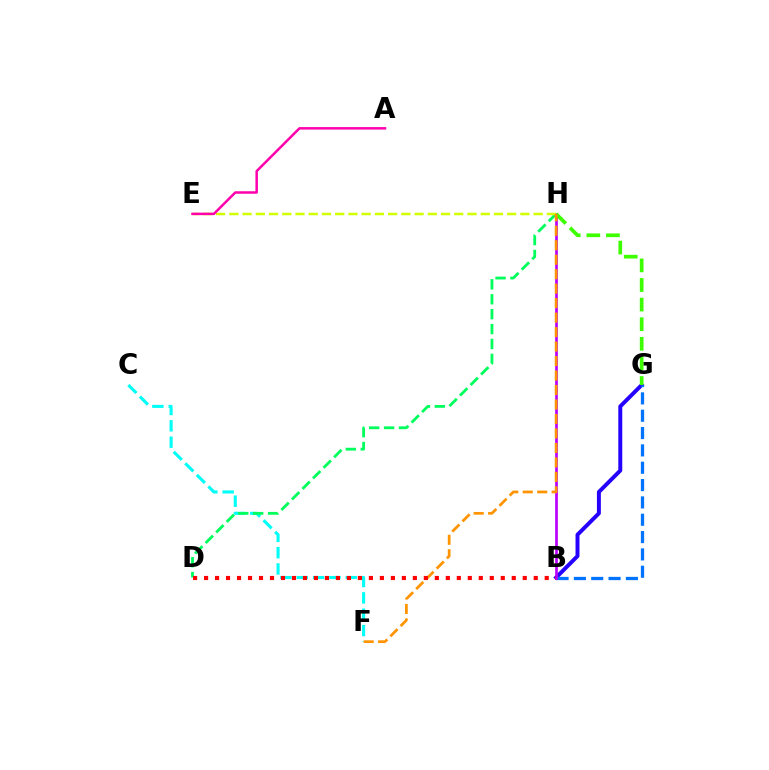{('C', 'F'): [{'color': '#00fff6', 'line_style': 'dashed', 'thickness': 2.22}], ('B', 'G'): [{'color': '#2500ff', 'line_style': 'solid', 'thickness': 2.85}, {'color': '#0074ff', 'line_style': 'dashed', 'thickness': 2.36}], ('B', 'H'): [{'color': '#b900ff', 'line_style': 'solid', 'thickness': 1.95}], ('D', 'H'): [{'color': '#00ff5c', 'line_style': 'dashed', 'thickness': 2.03}], ('E', 'H'): [{'color': '#d1ff00', 'line_style': 'dashed', 'thickness': 1.8}], ('A', 'E'): [{'color': '#ff00ac', 'line_style': 'solid', 'thickness': 1.8}], ('G', 'H'): [{'color': '#3dff00', 'line_style': 'dashed', 'thickness': 2.66}], ('F', 'H'): [{'color': '#ff9400', 'line_style': 'dashed', 'thickness': 1.97}], ('B', 'D'): [{'color': '#ff0000', 'line_style': 'dotted', 'thickness': 2.99}]}